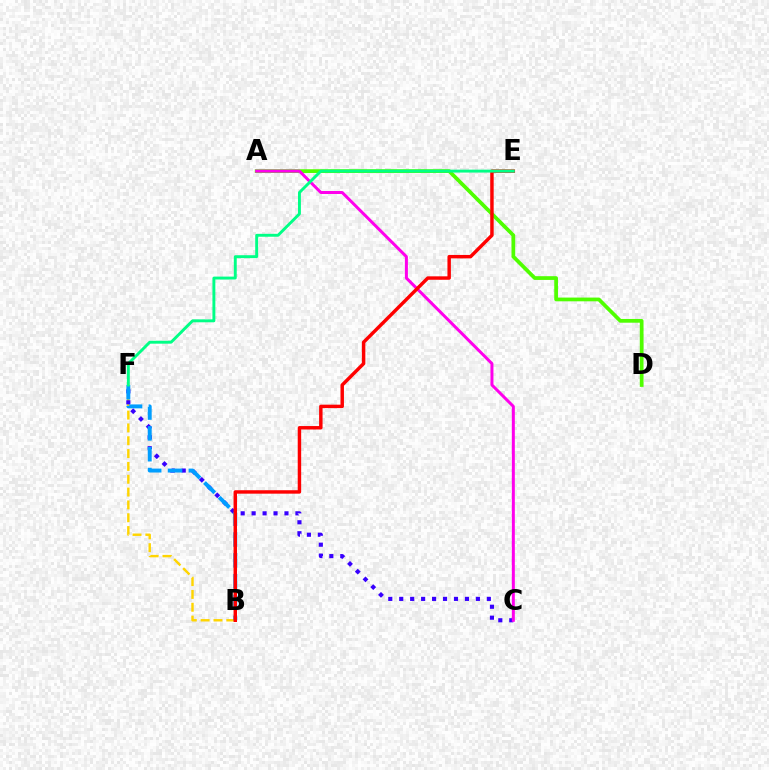{('B', 'F'): [{'color': '#ffd500', 'line_style': 'dashed', 'thickness': 1.74}, {'color': '#009eff', 'line_style': 'dashed', 'thickness': 2.83}], ('A', 'D'): [{'color': '#4fff00', 'line_style': 'solid', 'thickness': 2.69}], ('C', 'F'): [{'color': '#3700ff', 'line_style': 'dotted', 'thickness': 2.98}], ('A', 'C'): [{'color': '#ff00ed', 'line_style': 'solid', 'thickness': 2.16}], ('B', 'E'): [{'color': '#ff0000', 'line_style': 'solid', 'thickness': 2.48}], ('E', 'F'): [{'color': '#00ff86', 'line_style': 'solid', 'thickness': 2.09}]}